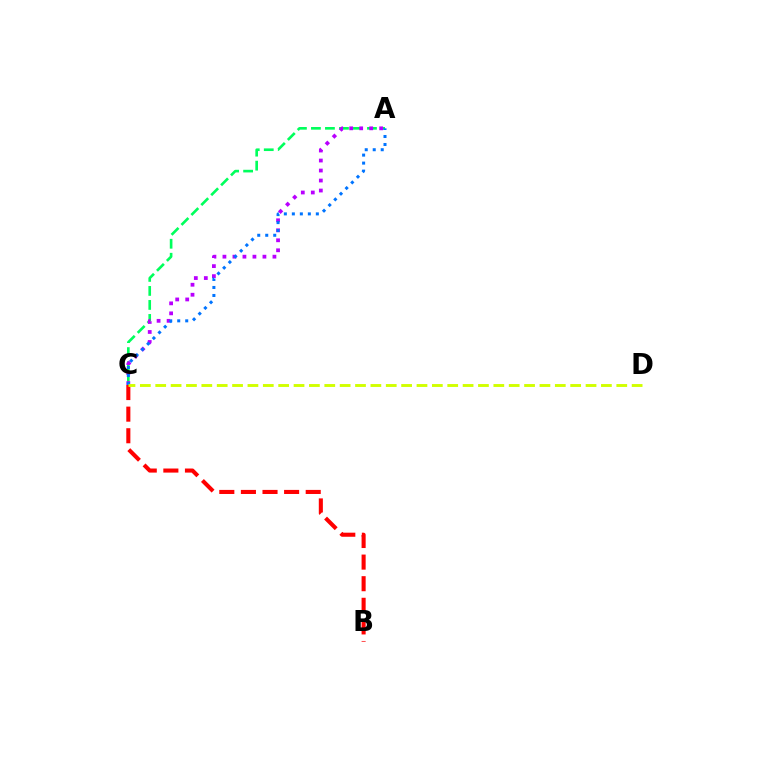{('A', 'C'): [{'color': '#00ff5c', 'line_style': 'dashed', 'thickness': 1.9}, {'color': '#b900ff', 'line_style': 'dotted', 'thickness': 2.72}, {'color': '#0074ff', 'line_style': 'dotted', 'thickness': 2.17}], ('B', 'C'): [{'color': '#ff0000', 'line_style': 'dashed', 'thickness': 2.93}], ('C', 'D'): [{'color': '#d1ff00', 'line_style': 'dashed', 'thickness': 2.09}]}